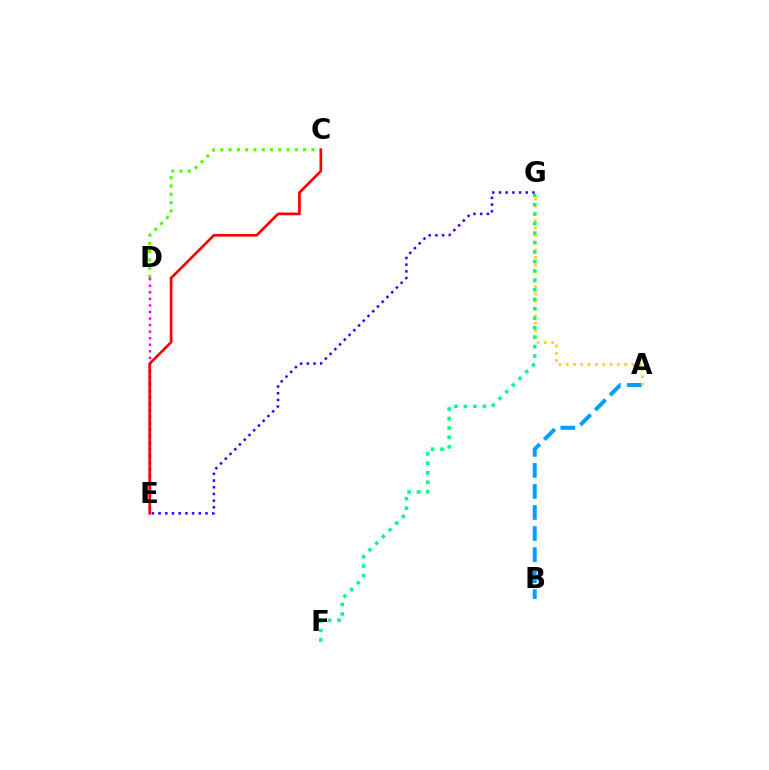{('A', 'B'): [{'color': '#009eff', 'line_style': 'dashed', 'thickness': 2.86}], ('C', 'D'): [{'color': '#4fff00', 'line_style': 'dotted', 'thickness': 2.25}], ('A', 'G'): [{'color': '#ffd500', 'line_style': 'dotted', 'thickness': 1.98}], ('E', 'G'): [{'color': '#3700ff', 'line_style': 'dotted', 'thickness': 1.82}], ('F', 'G'): [{'color': '#00ff86', 'line_style': 'dotted', 'thickness': 2.57}], ('D', 'E'): [{'color': '#ff00ed', 'line_style': 'dotted', 'thickness': 1.78}], ('C', 'E'): [{'color': '#ff0000', 'line_style': 'solid', 'thickness': 1.93}]}